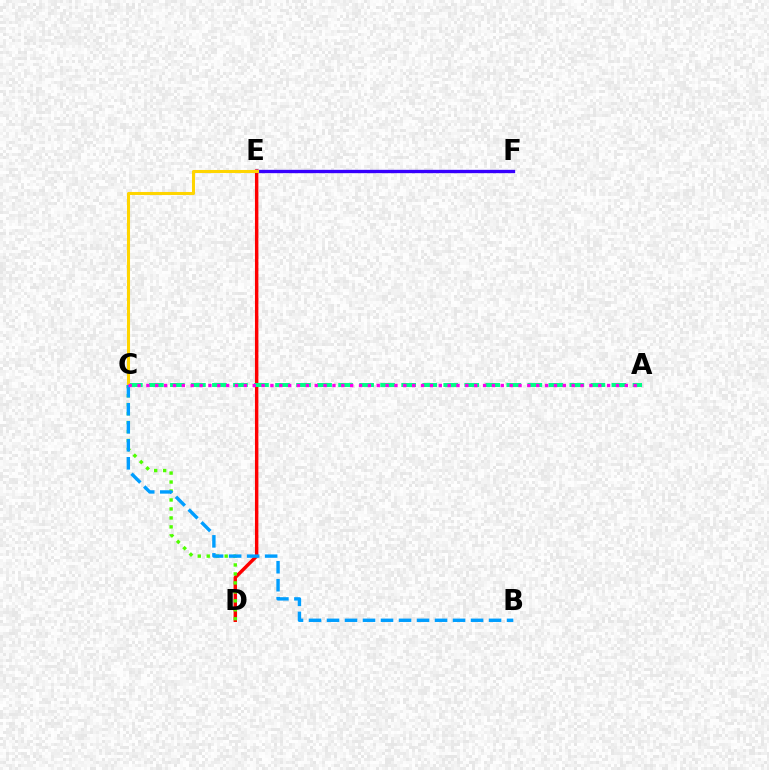{('D', 'E'): [{'color': '#ff0000', 'line_style': 'solid', 'thickness': 2.47}], ('C', 'D'): [{'color': '#4fff00', 'line_style': 'dotted', 'thickness': 2.44}], ('A', 'C'): [{'color': '#00ff86', 'line_style': 'dashed', 'thickness': 2.86}, {'color': '#ff00ed', 'line_style': 'dotted', 'thickness': 2.41}], ('E', 'F'): [{'color': '#3700ff', 'line_style': 'solid', 'thickness': 2.4}], ('C', 'E'): [{'color': '#ffd500', 'line_style': 'solid', 'thickness': 2.2}], ('B', 'C'): [{'color': '#009eff', 'line_style': 'dashed', 'thickness': 2.45}]}